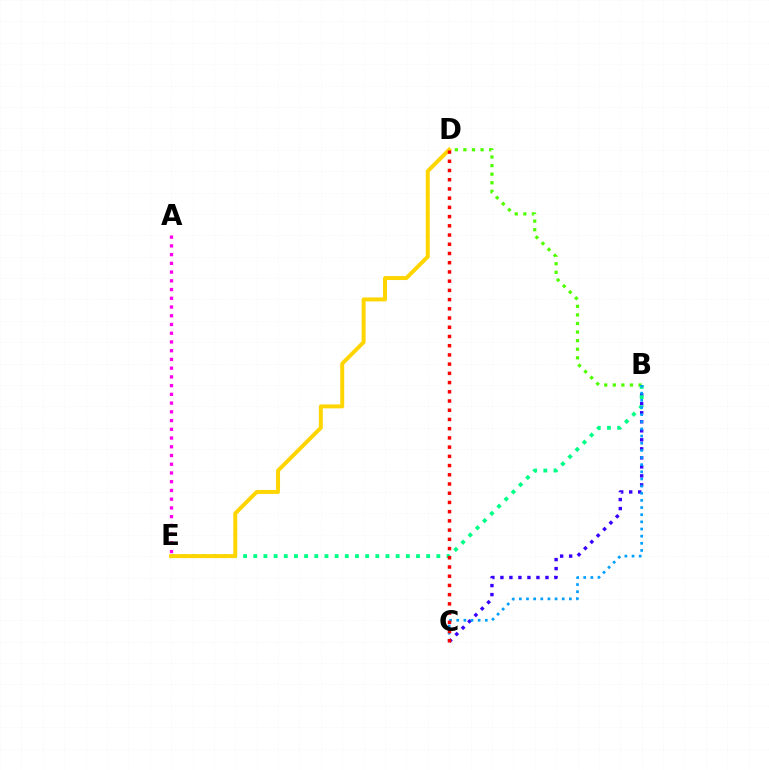{('B', 'D'): [{'color': '#4fff00', 'line_style': 'dotted', 'thickness': 2.33}], ('B', 'C'): [{'color': '#3700ff', 'line_style': 'dotted', 'thickness': 2.45}, {'color': '#009eff', 'line_style': 'dotted', 'thickness': 1.94}], ('B', 'E'): [{'color': '#00ff86', 'line_style': 'dotted', 'thickness': 2.76}], ('A', 'E'): [{'color': '#ff00ed', 'line_style': 'dotted', 'thickness': 2.37}], ('D', 'E'): [{'color': '#ffd500', 'line_style': 'solid', 'thickness': 2.85}], ('C', 'D'): [{'color': '#ff0000', 'line_style': 'dotted', 'thickness': 2.51}]}